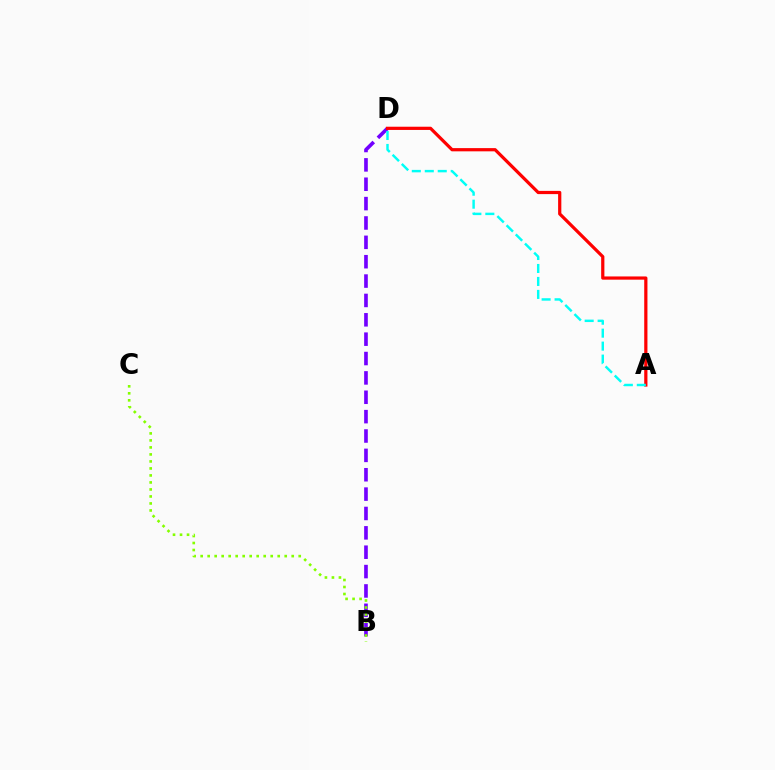{('B', 'D'): [{'color': '#7200ff', 'line_style': 'dashed', 'thickness': 2.63}], ('A', 'D'): [{'color': '#ff0000', 'line_style': 'solid', 'thickness': 2.32}, {'color': '#00fff6', 'line_style': 'dashed', 'thickness': 1.76}], ('B', 'C'): [{'color': '#84ff00', 'line_style': 'dotted', 'thickness': 1.9}]}